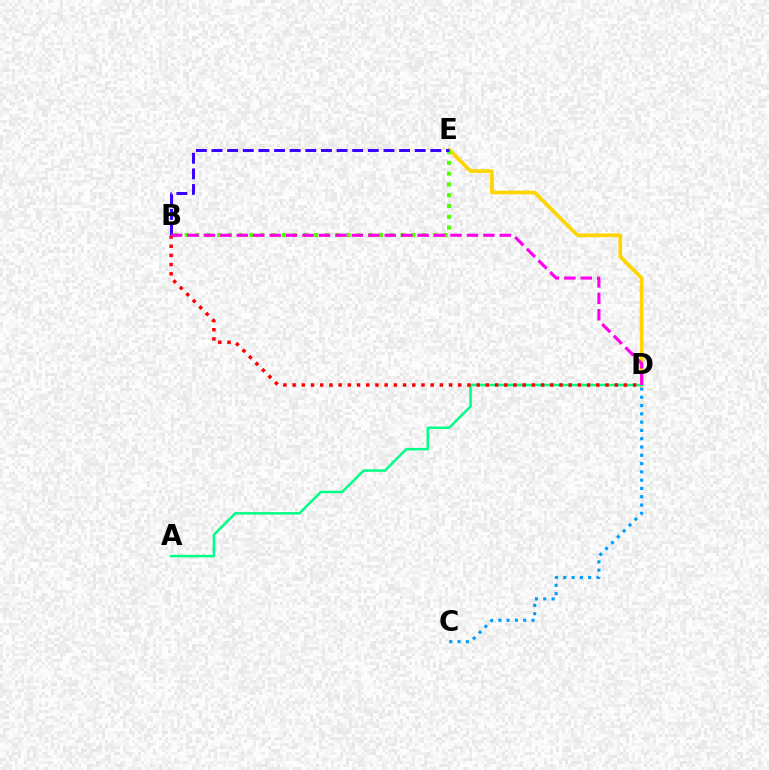{('D', 'E'): [{'color': '#ffd500', 'line_style': 'solid', 'thickness': 2.66}], ('B', 'E'): [{'color': '#4fff00', 'line_style': 'dotted', 'thickness': 2.93}, {'color': '#3700ff', 'line_style': 'dashed', 'thickness': 2.12}], ('A', 'D'): [{'color': '#00ff86', 'line_style': 'solid', 'thickness': 1.8}], ('B', 'D'): [{'color': '#ff0000', 'line_style': 'dotted', 'thickness': 2.5}, {'color': '#ff00ed', 'line_style': 'dashed', 'thickness': 2.23}], ('C', 'D'): [{'color': '#009eff', 'line_style': 'dotted', 'thickness': 2.25}]}